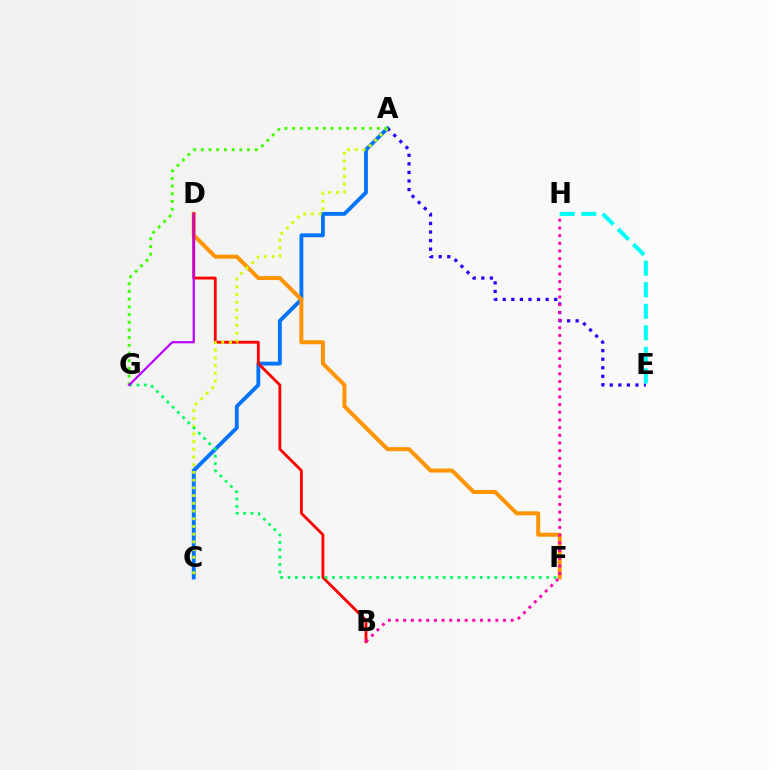{('A', 'C'): [{'color': '#0074ff', 'line_style': 'solid', 'thickness': 2.76}, {'color': '#d1ff00', 'line_style': 'dotted', 'thickness': 2.1}], ('A', 'E'): [{'color': '#2500ff', 'line_style': 'dotted', 'thickness': 2.33}], ('D', 'F'): [{'color': '#ff9400', 'line_style': 'solid', 'thickness': 2.88}], ('B', 'D'): [{'color': '#ff0000', 'line_style': 'solid', 'thickness': 2.03}], ('F', 'G'): [{'color': '#00ff5c', 'line_style': 'dotted', 'thickness': 2.01}], ('B', 'H'): [{'color': '#ff00ac', 'line_style': 'dotted', 'thickness': 2.09}], ('A', 'G'): [{'color': '#3dff00', 'line_style': 'dotted', 'thickness': 2.09}], ('E', 'H'): [{'color': '#00fff6', 'line_style': 'dashed', 'thickness': 2.93}], ('D', 'G'): [{'color': '#b900ff', 'line_style': 'solid', 'thickness': 1.58}]}